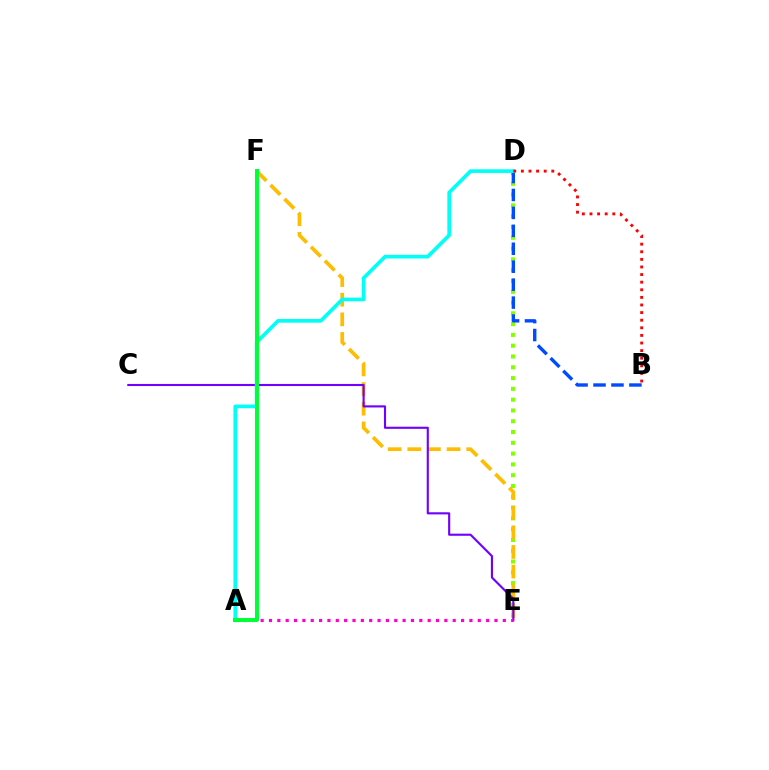{('D', 'E'): [{'color': '#84ff00', 'line_style': 'dotted', 'thickness': 2.93}], ('E', 'F'): [{'color': '#ffbd00', 'line_style': 'dashed', 'thickness': 2.67}], ('B', 'D'): [{'color': '#004bff', 'line_style': 'dashed', 'thickness': 2.44}, {'color': '#ff0000', 'line_style': 'dotted', 'thickness': 2.07}], ('C', 'E'): [{'color': '#7200ff', 'line_style': 'solid', 'thickness': 1.53}], ('A', 'E'): [{'color': '#ff00cf', 'line_style': 'dotted', 'thickness': 2.27}], ('A', 'D'): [{'color': '#00fff6', 'line_style': 'solid', 'thickness': 2.64}], ('A', 'F'): [{'color': '#00ff39', 'line_style': 'solid', 'thickness': 2.9}]}